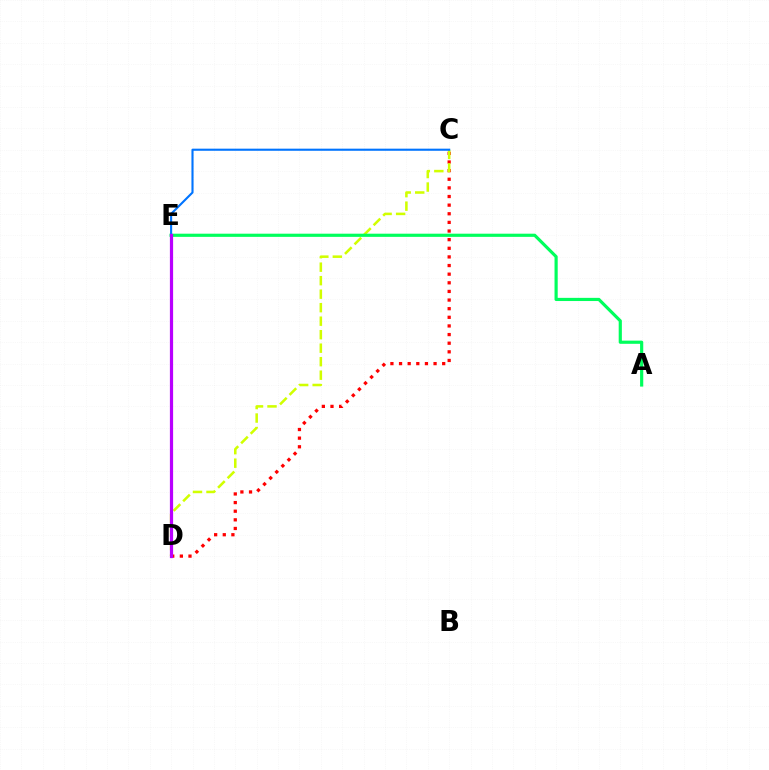{('C', 'D'): [{'color': '#ff0000', 'line_style': 'dotted', 'thickness': 2.34}, {'color': '#d1ff00', 'line_style': 'dashed', 'thickness': 1.83}], ('A', 'E'): [{'color': '#00ff5c', 'line_style': 'solid', 'thickness': 2.28}], ('C', 'E'): [{'color': '#0074ff', 'line_style': 'solid', 'thickness': 1.52}], ('D', 'E'): [{'color': '#b900ff', 'line_style': 'solid', 'thickness': 2.31}]}